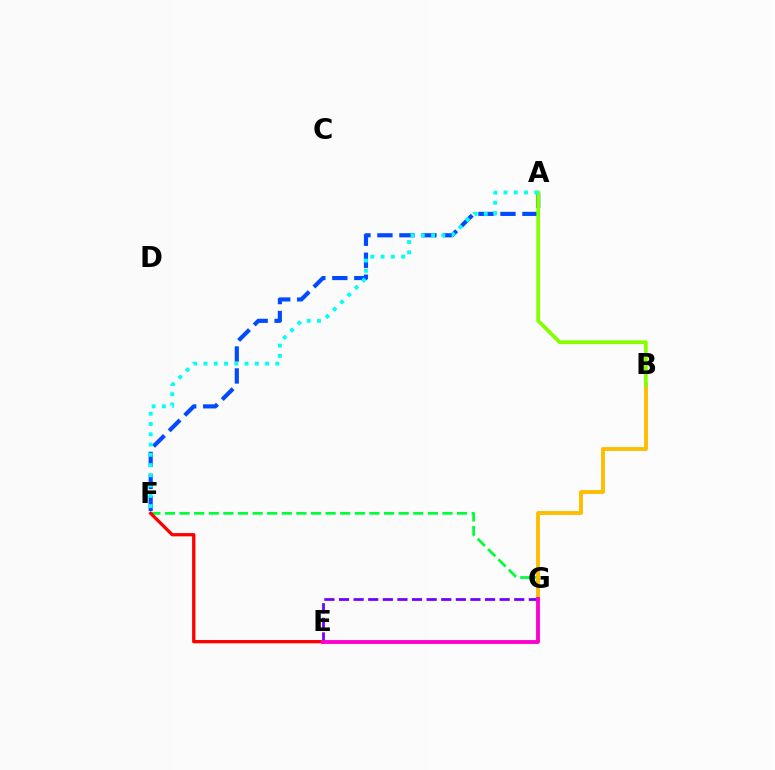{('F', 'G'): [{'color': '#00ff39', 'line_style': 'dashed', 'thickness': 1.98}], ('E', 'F'): [{'color': '#ff0000', 'line_style': 'solid', 'thickness': 2.37}], ('B', 'G'): [{'color': '#ffbd00', 'line_style': 'solid', 'thickness': 2.78}], ('A', 'F'): [{'color': '#004bff', 'line_style': 'dashed', 'thickness': 2.99}, {'color': '#00fff6', 'line_style': 'dotted', 'thickness': 2.79}], ('A', 'B'): [{'color': '#84ff00', 'line_style': 'solid', 'thickness': 2.73}], ('E', 'G'): [{'color': '#7200ff', 'line_style': 'dashed', 'thickness': 1.98}, {'color': '#ff00cf', 'line_style': 'solid', 'thickness': 2.78}]}